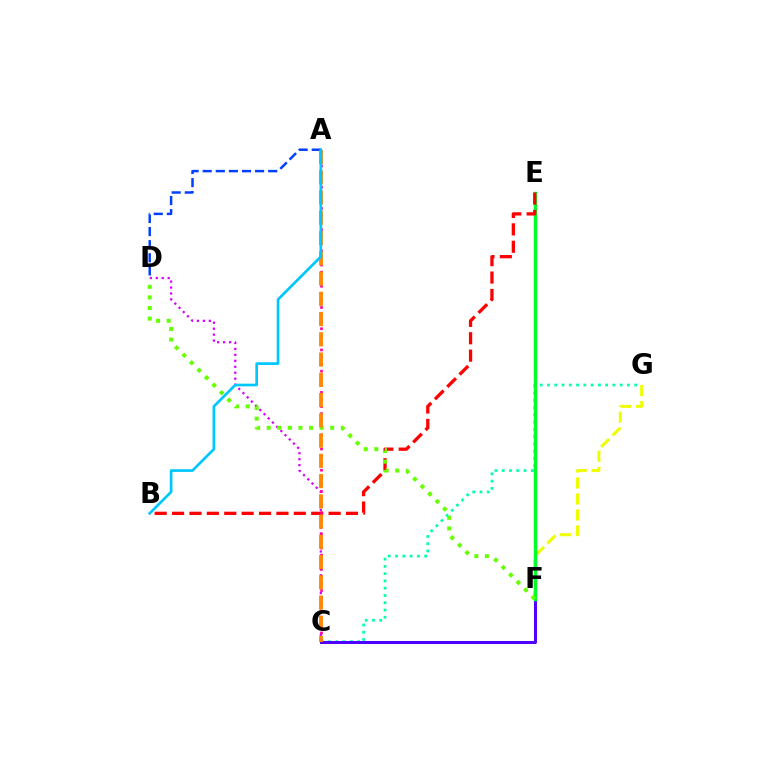{('A', 'D'): [{'color': '#003fff', 'line_style': 'dashed', 'thickness': 1.78}], ('C', 'D'): [{'color': '#d600ff', 'line_style': 'dotted', 'thickness': 1.62}], ('C', 'G'): [{'color': '#00ffaf', 'line_style': 'dotted', 'thickness': 1.97}], ('C', 'F'): [{'color': '#4f00ff', 'line_style': 'solid', 'thickness': 2.17}], ('F', 'G'): [{'color': '#eeff00', 'line_style': 'dashed', 'thickness': 2.17}], ('E', 'F'): [{'color': '#00ff27', 'line_style': 'solid', 'thickness': 2.46}], ('B', 'E'): [{'color': '#ff0000', 'line_style': 'dashed', 'thickness': 2.36}], ('A', 'C'): [{'color': '#ff00a0', 'line_style': 'dotted', 'thickness': 1.92}, {'color': '#ff8800', 'line_style': 'dashed', 'thickness': 2.75}], ('D', 'F'): [{'color': '#66ff00', 'line_style': 'dotted', 'thickness': 2.88}], ('A', 'B'): [{'color': '#00c7ff', 'line_style': 'solid', 'thickness': 1.94}]}